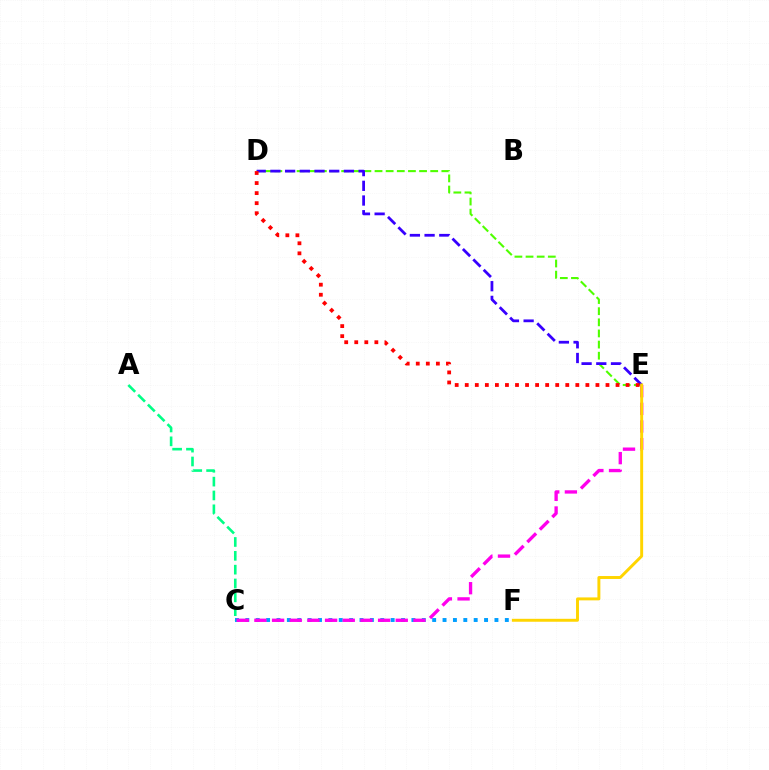{('D', 'E'): [{'color': '#4fff00', 'line_style': 'dashed', 'thickness': 1.51}, {'color': '#3700ff', 'line_style': 'dashed', 'thickness': 2.0}, {'color': '#ff0000', 'line_style': 'dotted', 'thickness': 2.73}], ('C', 'F'): [{'color': '#009eff', 'line_style': 'dotted', 'thickness': 2.82}], ('A', 'C'): [{'color': '#00ff86', 'line_style': 'dashed', 'thickness': 1.88}], ('C', 'E'): [{'color': '#ff00ed', 'line_style': 'dashed', 'thickness': 2.4}], ('E', 'F'): [{'color': '#ffd500', 'line_style': 'solid', 'thickness': 2.12}]}